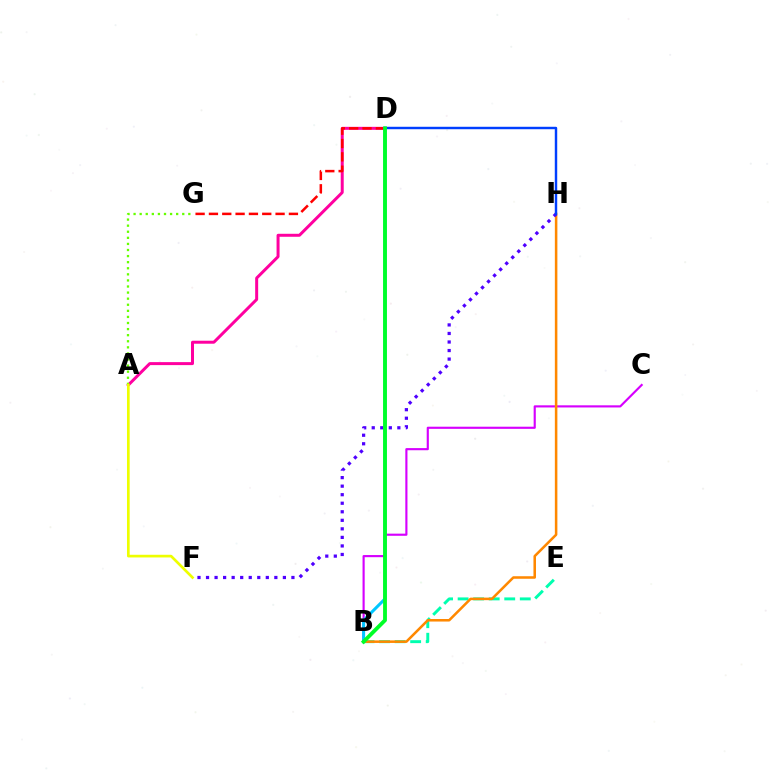{('B', 'E'): [{'color': '#00ffaf', 'line_style': 'dashed', 'thickness': 2.11}], ('B', 'C'): [{'color': '#d600ff', 'line_style': 'solid', 'thickness': 1.54}], ('B', 'H'): [{'color': '#ff8800', 'line_style': 'solid', 'thickness': 1.83}], ('A', 'D'): [{'color': '#ff00a0', 'line_style': 'solid', 'thickness': 2.15}], ('D', 'G'): [{'color': '#ff0000', 'line_style': 'dashed', 'thickness': 1.81}], ('F', 'H'): [{'color': '#4f00ff', 'line_style': 'dotted', 'thickness': 2.32}], ('D', 'H'): [{'color': '#003fff', 'line_style': 'solid', 'thickness': 1.76}], ('B', 'D'): [{'color': '#00c7ff', 'line_style': 'solid', 'thickness': 2.18}, {'color': '#00ff27', 'line_style': 'solid', 'thickness': 2.76}], ('A', 'G'): [{'color': '#66ff00', 'line_style': 'dotted', 'thickness': 1.65}], ('A', 'F'): [{'color': '#eeff00', 'line_style': 'solid', 'thickness': 1.93}]}